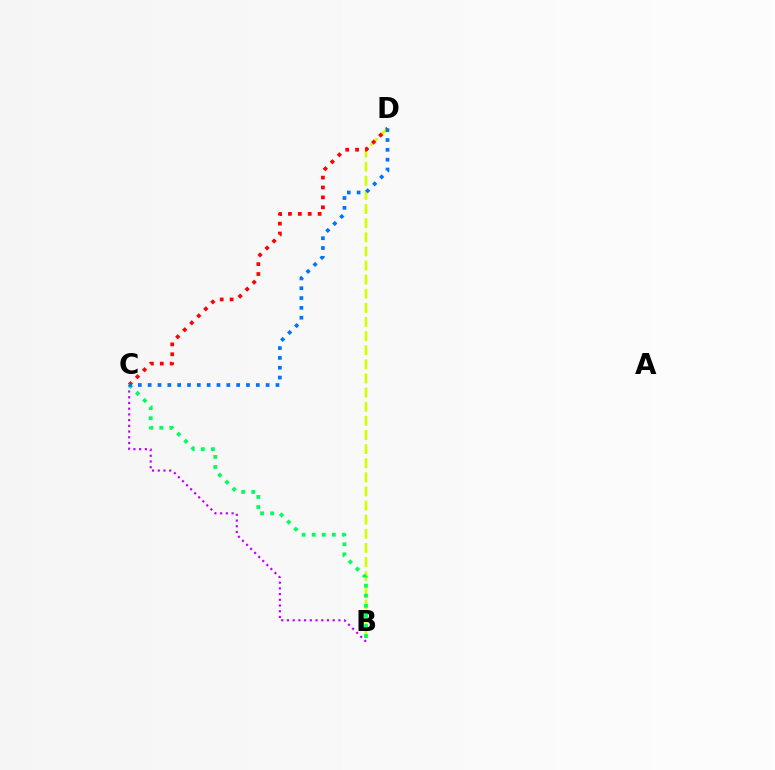{('B', 'D'): [{'color': '#d1ff00', 'line_style': 'dashed', 'thickness': 1.92}], ('B', 'C'): [{'color': '#b900ff', 'line_style': 'dotted', 'thickness': 1.55}, {'color': '#00ff5c', 'line_style': 'dotted', 'thickness': 2.74}], ('C', 'D'): [{'color': '#ff0000', 'line_style': 'dotted', 'thickness': 2.69}, {'color': '#0074ff', 'line_style': 'dotted', 'thickness': 2.67}]}